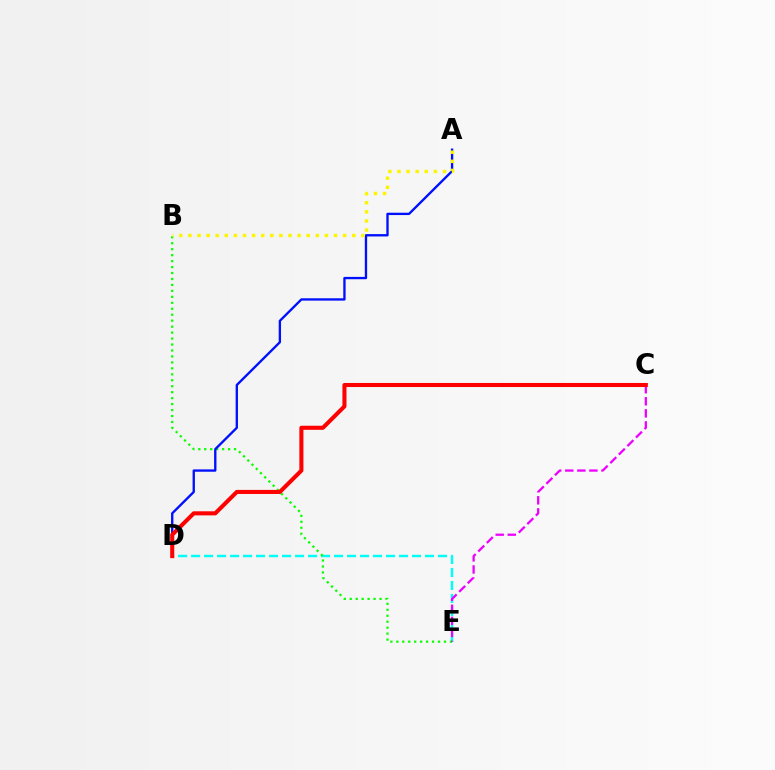{('D', 'E'): [{'color': '#00fff6', 'line_style': 'dashed', 'thickness': 1.77}], ('B', 'E'): [{'color': '#08ff00', 'line_style': 'dotted', 'thickness': 1.62}], ('C', 'E'): [{'color': '#ee00ff', 'line_style': 'dashed', 'thickness': 1.64}], ('A', 'D'): [{'color': '#0010ff', 'line_style': 'solid', 'thickness': 1.69}], ('A', 'B'): [{'color': '#fcf500', 'line_style': 'dotted', 'thickness': 2.47}], ('C', 'D'): [{'color': '#ff0000', 'line_style': 'solid', 'thickness': 2.93}]}